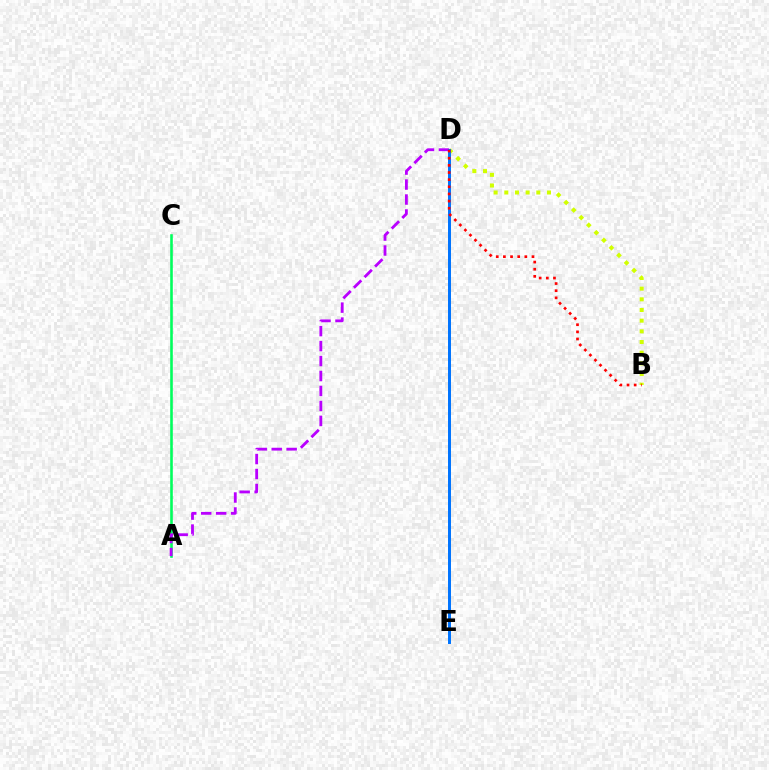{('B', 'D'): [{'color': '#d1ff00', 'line_style': 'dotted', 'thickness': 2.9}, {'color': '#ff0000', 'line_style': 'dotted', 'thickness': 1.94}], ('A', 'C'): [{'color': '#00ff5c', 'line_style': 'solid', 'thickness': 1.87}], ('A', 'D'): [{'color': '#b900ff', 'line_style': 'dashed', 'thickness': 2.03}], ('D', 'E'): [{'color': '#0074ff', 'line_style': 'solid', 'thickness': 2.14}]}